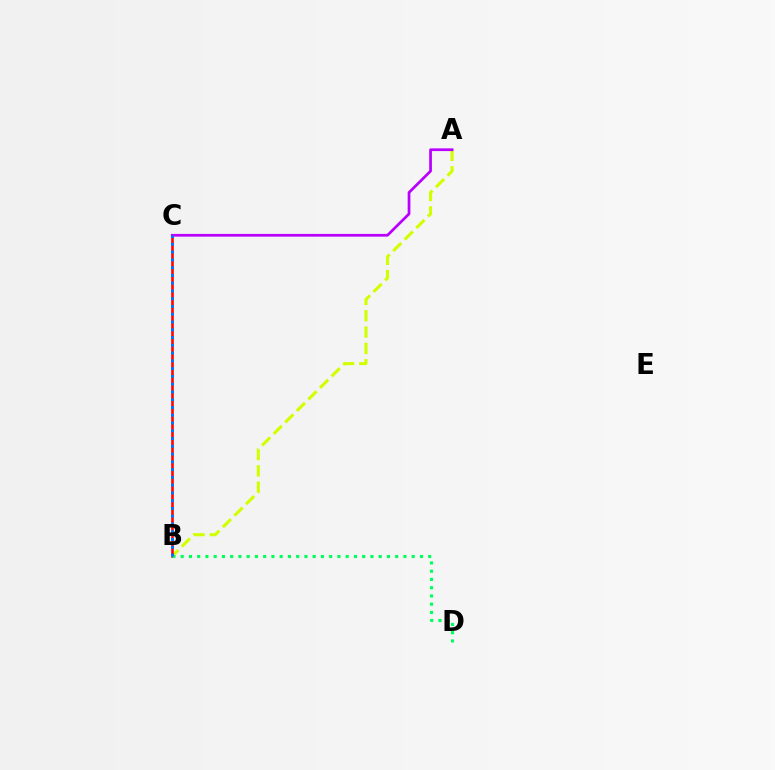{('A', 'B'): [{'color': '#d1ff00', 'line_style': 'dashed', 'thickness': 2.22}], ('B', 'C'): [{'color': '#ff0000', 'line_style': 'solid', 'thickness': 1.85}, {'color': '#0074ff', 'line_style': 'dotted', 'thickness': 2.11}], ('A', 'C'): [{'color': '#b900ff', 'line_style': 'solid', 'thickness': 1.97}], ('B', 'D'): [{'color': '#00ff5c', 'line_style': 'dotted', 'thickness': 2.24}]}